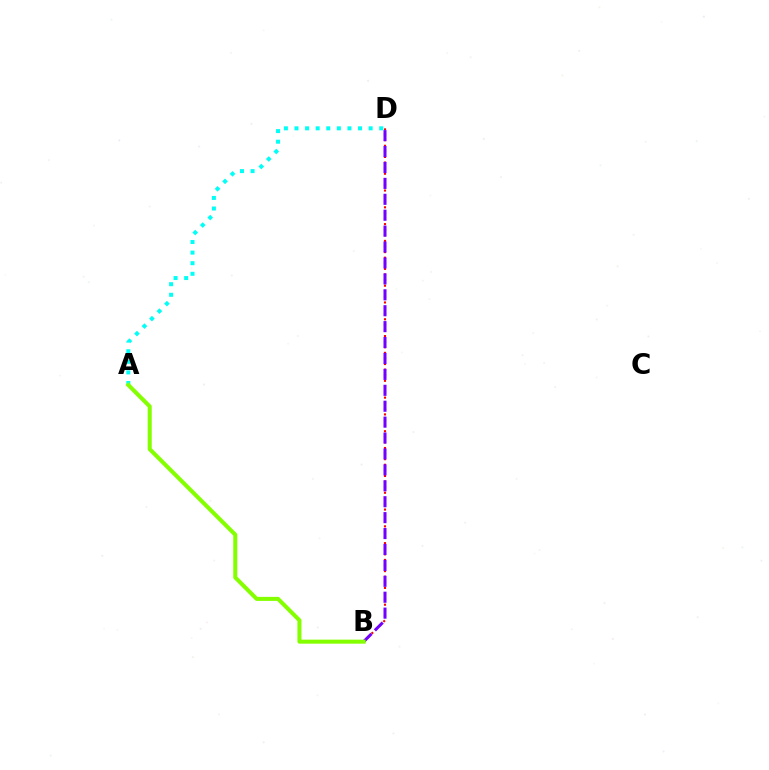{('A', 'D'): [{'color': '#00fff6', 'line_style': 'dotted', 'thickness': 2.88}], ('B', 'D'): [{'color': '#ff0000', 'line_style': 'dotted', 'thickness': 1.52}, {'color': '#7200ff', 'line_style': 'dashed', 'thickness': 2.16}], ('A', 'B'): [{'color': '#84ff00', 'line_style': 'solid', 'thickness': 2.9}]}